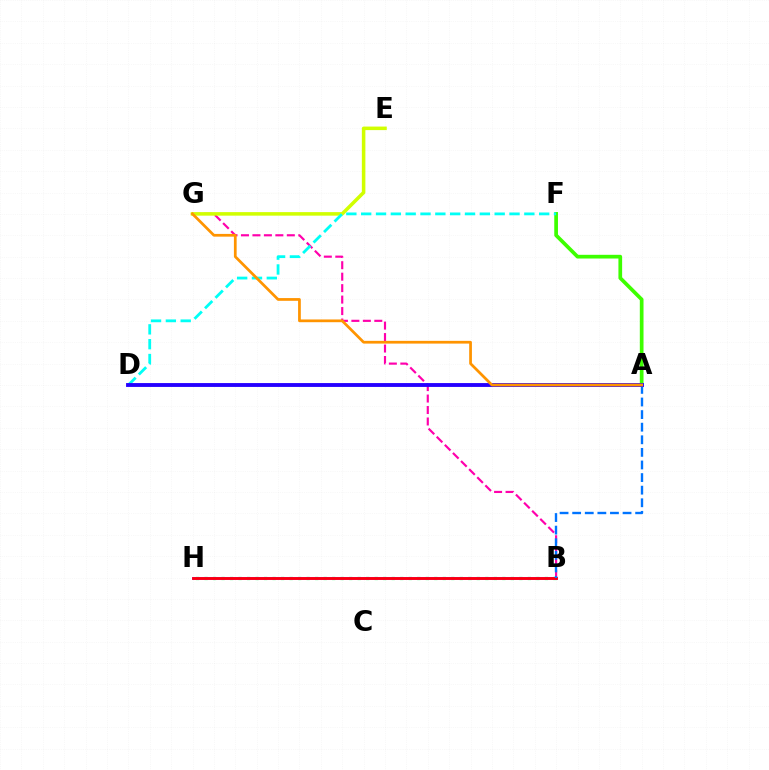{('B', 'G'): [{'color': '#ff00ac', 'line_style': 'dashed', 'thickness': 1.56}], ('A', 'F'): [{'color': '#3dff00', 'line_style': 'solid', 'thickness': 2.67}], ('E', 'G'): [{'color': '#d1ff00', 'line_style': 'solid', 'thickness': 2.54}], ('D', 'F'): [{'color': '#00fff6', 'line_style': 'dashed', 'thickness': 2.01}], ('B', 'H'): [{'color': '#00ff5c', 'line_style': 'dotted', 'thickness': 2.31}, {'color': '#b900ff', 'line_style': 'solid', 'thickness': 2.06}, {'color': '#ff0000', 'line_style': 'solid', 'thickness': 1.92}], ('A', 'B'): [{'color': '#0074ff', 'line_style': 'dashed', 'thickness': 1.71}], ('A', 'D'): [{'color': '#2500ff', 'line_style': 'solid', 'thickness': 2.78}], ('A', 'G'): [{'color': '#ff9400', 'line_style': 'solid', 'thickness': 1.97}]}